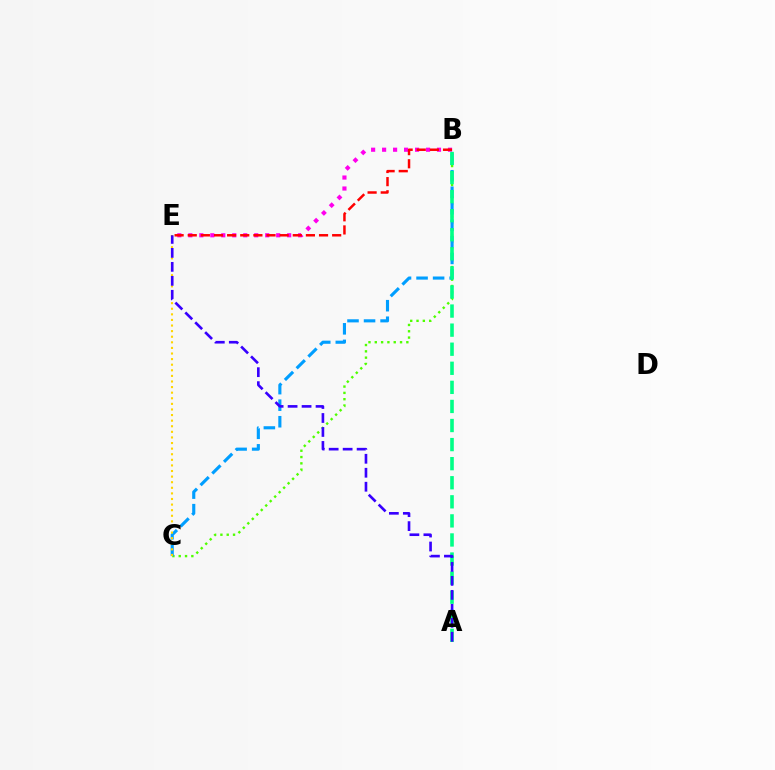{('B', 'C'): [{'color': '#4fff00', 'line_style': 'dotted', 'thickness': 1.72}, {'color': '#009eff', 'line_style': 'dashed', 'thickness': 2.25}], ('B', 'E'): [{'color': '#ff00ed', 'line_style': 'dotted', 'thickness': 2.98}, {'color': '#ff0000', 'line_style': 'dashed', 'thickness': 1.78}], ('A', 'B'): [{'color': '#00ff86', 'line_style': 'dashed', 'thickness': 2.59}], ('C', 'E'): [{'color': '#ffd500', 'line_style': 'dotted', 'thickness': 1.52}], ('A', 'E'): [{'color': '#3700ff', 'line_style': 'dashed', 'thickness': 1.9}]}